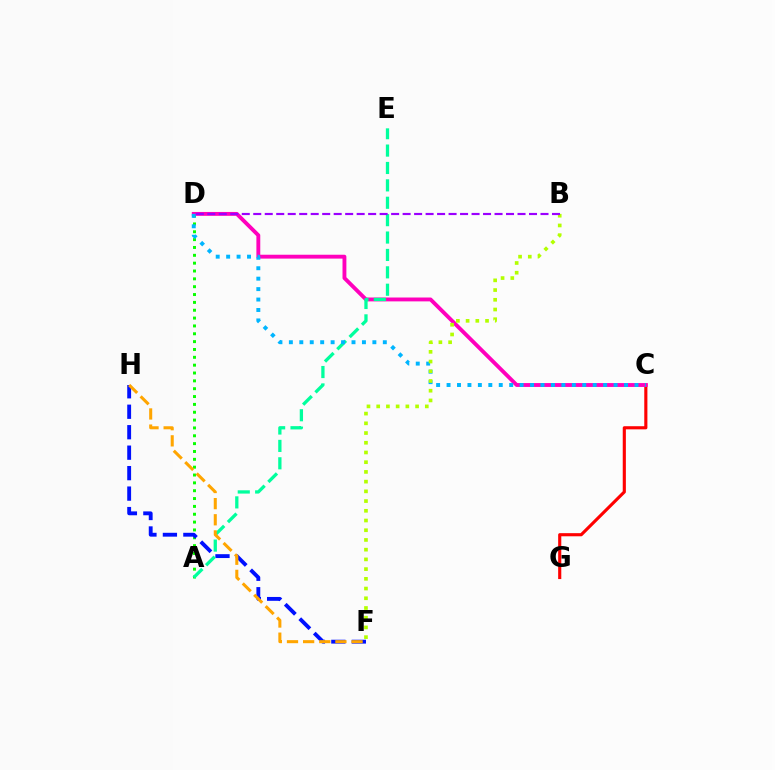{('A', 'D'): [{'color': '#08ff00', 'line_style': 'dotted', 'thickness': 2.13}], ('C', 'G'): [{'color': '#ff0000', 'line_style': 'solid', 'thickness': 2.25}], ('C', 'D'): [{'color': '#ff00bd', 'line_style': 'solid', 'thickness': 2.79}, {'color': '#00b5ff', 'line_style': 'dotted', 'thickness': 2.84}], ('F', 'H'): [{'color': '#0010ff', 'line_style': 'dashed', 'thickness': 2.78}, {'color': '#ffa500', 'line_style': 'dashed', 'thickness': 2.19}], ('A', 'E'): [{'color': '#00ff9d', 'line_style': 'dashed', 'thickness': 2.36}], ('B', 'F'): [{'color': '#b3ff00', 'line_style': 'dotted', 'thickness': 2.64}], ('B', 'D'): [{'color': '#9b00ff', 'line_style': 'dashed', 'thickness': 1.56}]}